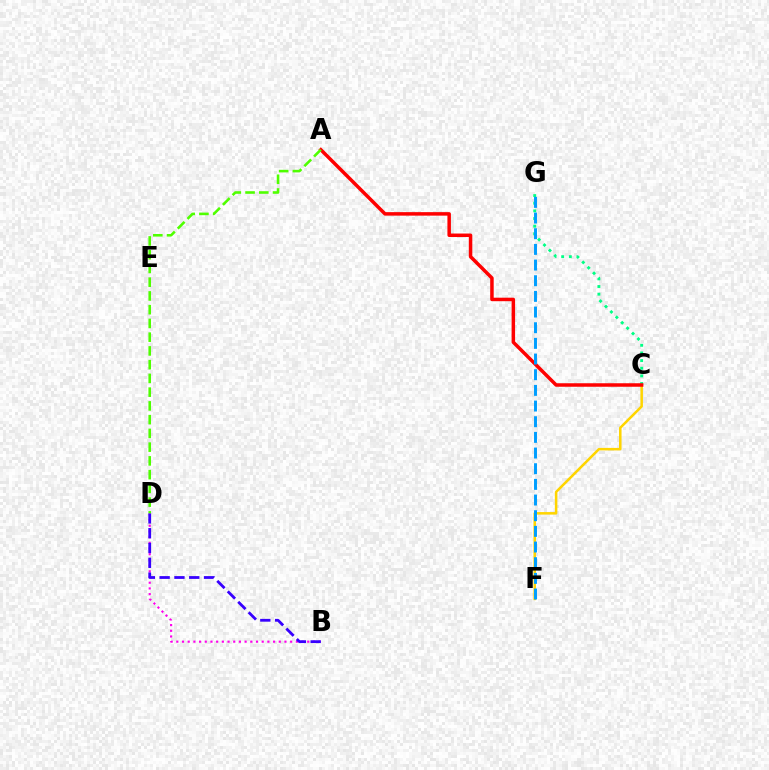{('C', 'F'): [{'color': '#ffd500', 'line_style': 'solid', 'thickness': 1.82}], ('B', 'D'): [{'color': '#ff00ed', 'line_style': 'dotted', 'thickness': 1.55}, {'color': '#3700ff', 'line_style': 'dashed', 'thickness': 2.01}], ('C', 'G'): [{'color': '#00ff86', 'line_style': 'dotted', 'thickness': 2.08}], ('A', 'C'): [{'color': '#ff0000', 'line_style': 'solid', 'thickness': 2.52}], ('F', 'G'): [{'color': '#009eff', 'line_style': 'dashed', 'thickness': 2.13}], ('A', 'D'): [{'color': '#4fff00', 'line_style': 'dashed', 'thickness': 1.87}]}